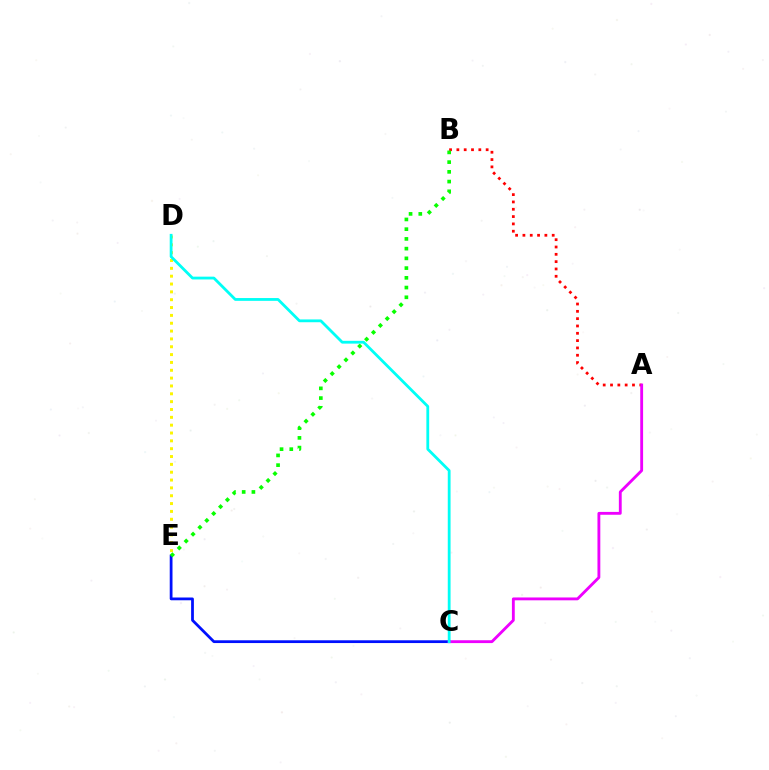{('C', 'E'): [{'color': '#0010ff', 'line_style': 'solid', 'thickness': 1.99}], ('A', 'B'): [{'color': '#ff0000', 'line_style': 'dotted', 'thickness': 1.99}], ('D', 'E'): [{'color': '#fcf500', 'line_style': 'dotted', 'thickness': 2.13}], ('B', 'E'): [{'color': '#08ff00', 'line_style': 'dotted', 'thickness': 2.64}], ('A', 'C'): [{'color': '#ee00ff', 'line_style': 'solid', 'thickness': 2.05}], ('C', 'D'): [{'color': '#00fff6', 'line_style': 'solid', 'thickness': 2.01}]}